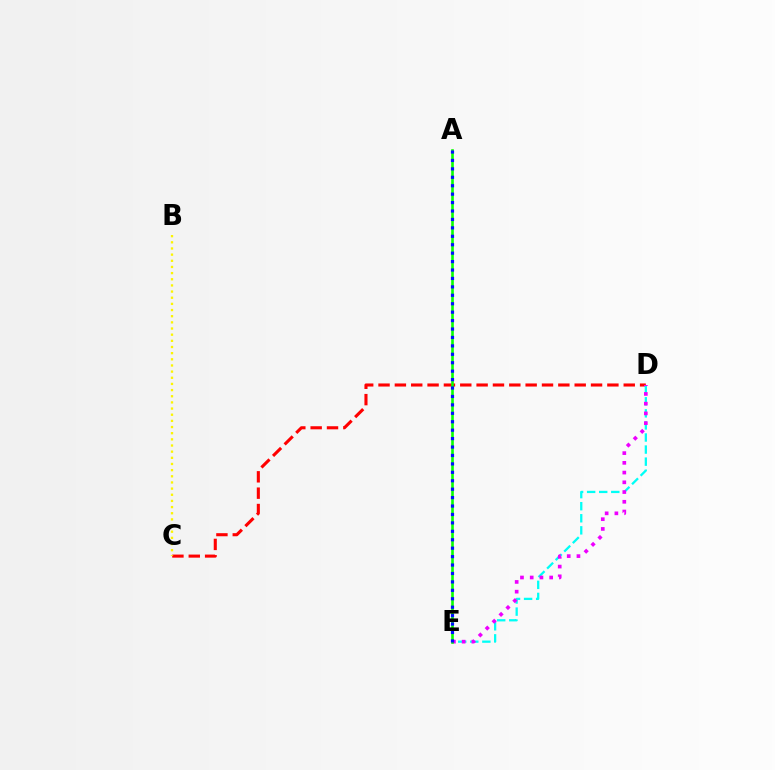{('C', 'D'): [{'color': '#ff0000', 'line_style': 'dashed', 'thickness': 2.22}], ('D', 'E'): [{'color': '#00fff6', 'line_style': 'dashed', 'thickness': 1.64}, {'color': '#ee00ff', 'line_style': 'dotted', 'thickness': 2.64}], ('A', 'E'): [{'color': '#08ff00', 'line_style': 'solid', 'thickness': 1.88}, {'color': '#0010ff', 'line_style': 'dotted', 'thickness': 2.29}], ('B', 'C'): [{'color': '#fcf500', 'line_style': 'dotted', 'thickness': 1.67}]}